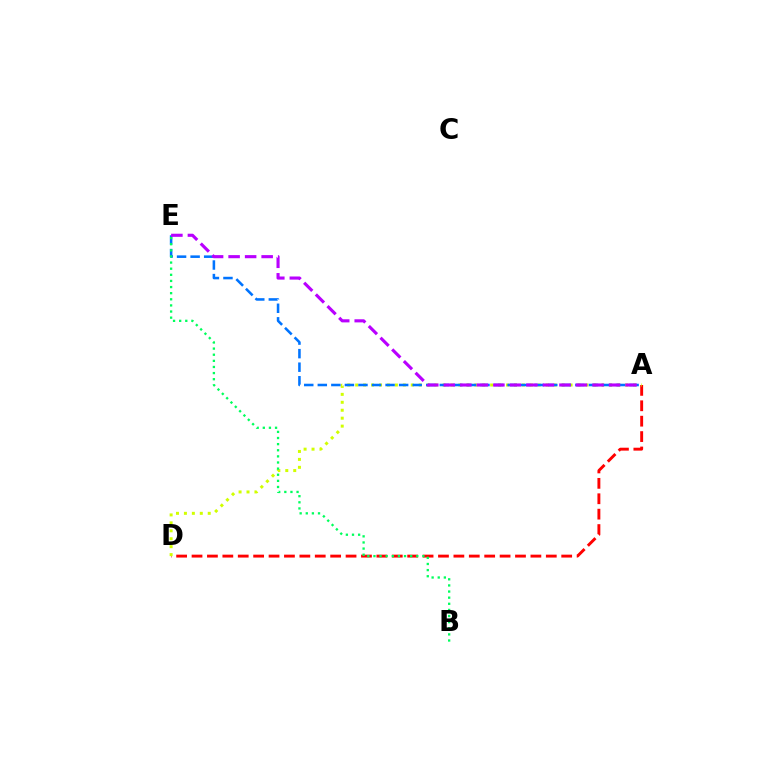{('A', 'D'): [{'color': '#ff0000', 'line_style': 'dashed', 'thickness': 2.09}, {'color': '#d1ff00', 'line_style': 'dotted', 'thickness': 2.16}], ('A', 'E'): [{'color': '#0074ff', 'line_style': 'dashed', 'thickness': 1.84}, {'color': '#b900ff', 'line_style': 'dashed', 'thickness': 2.24}], ('B', 'E'): [{'color': '#00ff5c', 'line_style': 'dotted', 'thickness': 1.66}]}